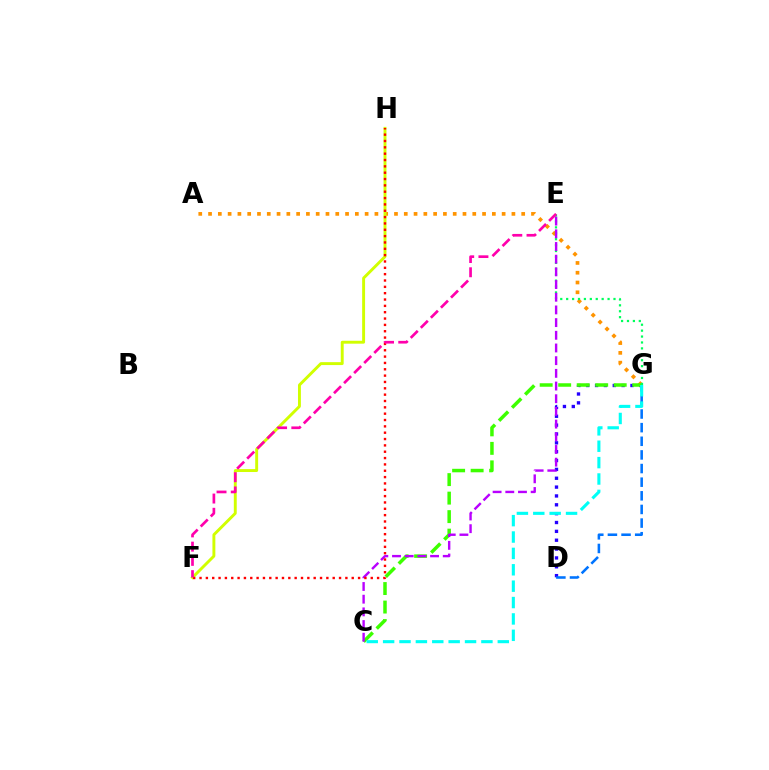{('D', 'G'): [{'color': '#2500ff', 'line_style': 'dotted', 'thickness': 2.41}, {'color': '#0074ff', 'line_style': 'dashed', 'thickness': 1.85}], ('A', 'G'): [{'color': '#ff9400', 'line_style': 'dotted', 'thickness': 2.66}], ('C', 'G'): [{'color': '#3dff00', 'line_style': 'dashed', 'thickness': 2.51}, {'color': '#00fff6', 'line_style': 'dashed', 'thickness': 2.23}], ('E', 'G'): [{'color': '#00ff5c', 'line_style': 'dotted', 'thickness': 1.61}], ('C', 'E'): [{'color': '#b900ff', 'line_style': 'dashed', 'thickness': 1.72}], ('F', 'H'): [{'color': '#d1ff00', 'line_style': 'solid', 'thickness': 2.1}, {'color': '#ff0000', 'line_style': 'dotted', 'thickness': 1.72}], ('E', 'F'): [{'color': '#ff00ac', 'line_style': 'dashed', 'thickness': 1.93}]}